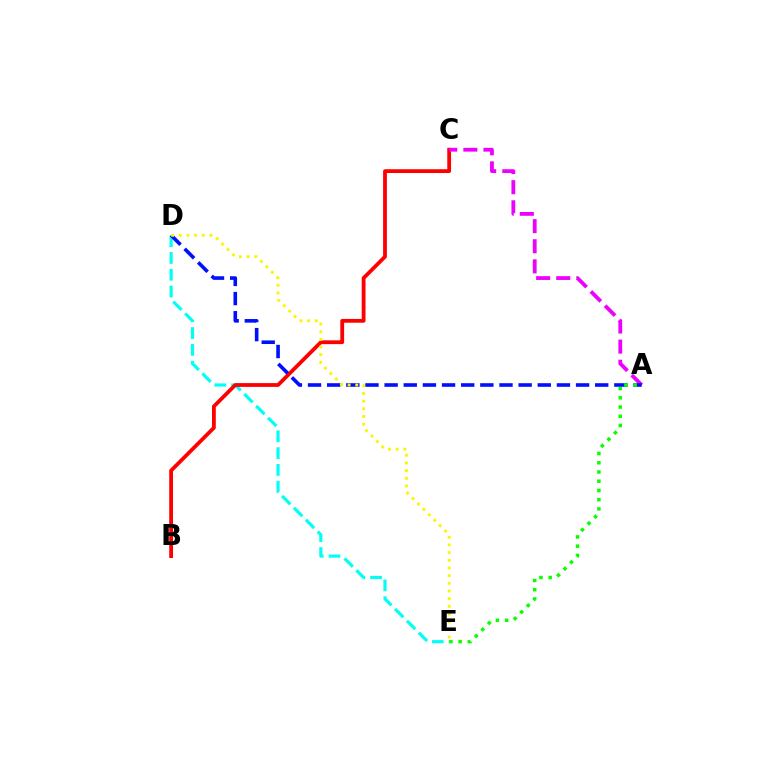{('D', 'E'): [{'color': '#00fff6', 'line_style': 'dashed', 'thickness': 2.28}, {'color': '#fcf500', 'line_style': 'dotted', 'thickness': 2.08}], ('B', 'C'): [{'color': '#ff0000', 'line_style': 'solid', 'thickness': 2.73}], ('A', 'C'): [{'color': '#ee00ff', 'line_style': 'dashed', 'thickness': 2.73}], ('A', 'D'): [{'color': '#0010ff', 'line_style': 'dashed', 'thickness': 2.6}], ('A', 'E'): [{'color': '#08ff00', 'line_style': 'dotted', 'thickness': 2.51}]}